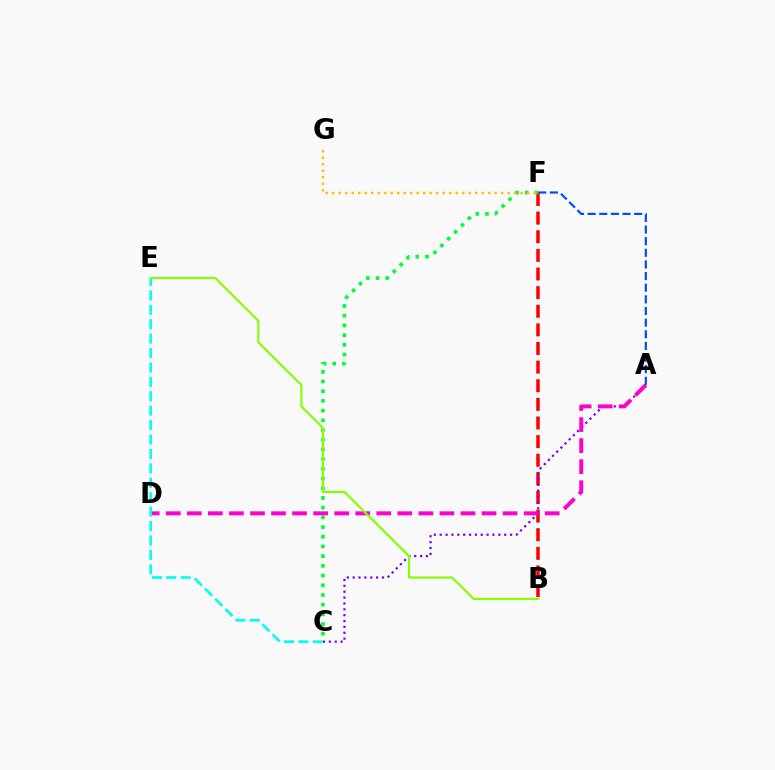{('B', 'F'): [{'color': '#ff0000', 'line_style': 'dashed', 'thickness': 2.53}], ('A', 'C'): [{'color': '#7200ff', 'line_style': 'dotted', 'thickness': 1.59}], ('C', 'F'): [{'color': '#00ff39', 'line_style': 'dotted', 'thickness': 2.64}], ('A', 'D'): [{'color': '#ff00cf', 'line_style': 'dashed', 'thickness': 2.86}], ('F', 'G'): [{'color': '#ffbd00', 'line_style': 'dotted', 'thickness': 1.77}], ('C', 'E'): [{'color': '#00fff6', 'line_style': 'dashed', 'thickness': 1.96}], ('B', 'E'): [{'color': '#84ff00', 'line_style': 'solid', 'thickness': 1.56}], ('A', 'F'): [{'color': '#004bff', 'line_style': 'dashed', 'thickness': 1.58}]}